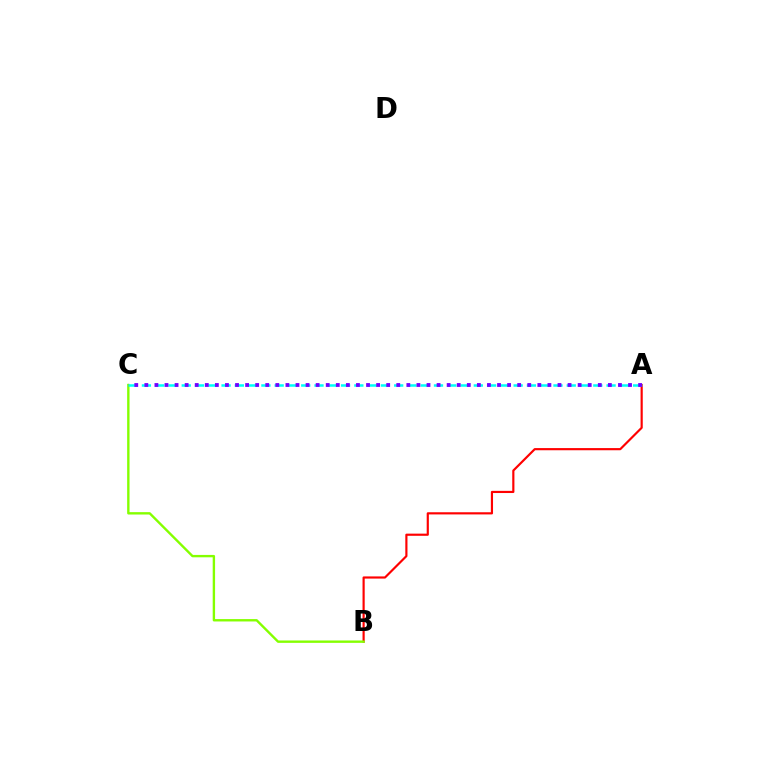{('A', 'B'): [{'color': '#ff0000', 'line_style': 'solid', 'thickness': 1.56}], ('B', 'C'): [{'color': '#84ff00', 'line_style': 'solid', 'thickness': 1.71}], ('A', 'C'): [{'color': '#00fff6', 'line_style': 'dashed', 'thickness': 1.8}, {'color': '#7200ff', 'line_style': 'dotted', 'thickness': 2.74}]}